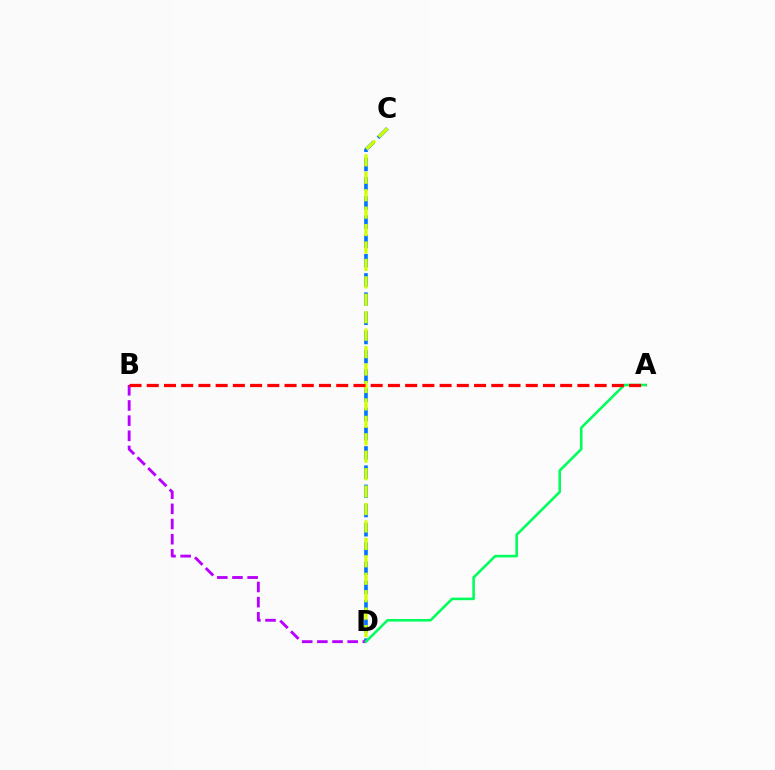{('C', 'D'): [{'color': '#0074ff', 'line_style': 'dashed', 'thickness': 2.61}, {'color': '#d1ff00', 'line_style': 'dashed', 'thickness': 2.37}], ('B', 'D'): [{'color': '#b900ff', 'line_style': 'dashed', 'thickness': 2.06}], ('A', 'D'): [{'color': '#00ff5c', 'line_style': 'solid', 'thickness': 1.86}], ('A', 'B'): [{'color': '#ff0000', 'line_style': 'dashed', 'thickness': 2.34}]}